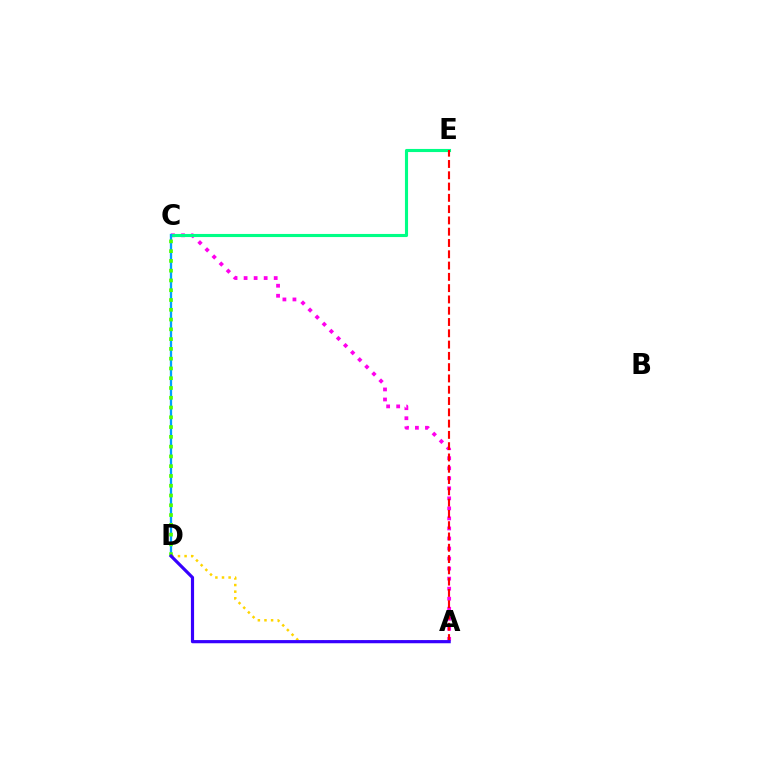{('A', 'C'): [{'color': '#ff00ed', 'line_style': 'dotted', 'thickness': 2.73}], ('A', 'D'): [{'color': '#ffd500', 'line_style': 'dotted', 'thickness': 1.8}, {'color': '#3700ff', 'line_style': 'solid', 'thickness': 2.29}], ('C', 'E'): [{'color': '#00ff86', 'line_style': 'solid', 'thickness': 2.24}], ('A', 'E'): [{'color': '#ff0000', 'line_style': 'dashed', 'thickness': 1.53}], ('C', 'D'): [{'color': '#009eff', 'line_style': 'solid', 'thickness': 1.66}, {'color': '#4fff00', 'line_style': 'dotted', 'thickness': 2.66}]}